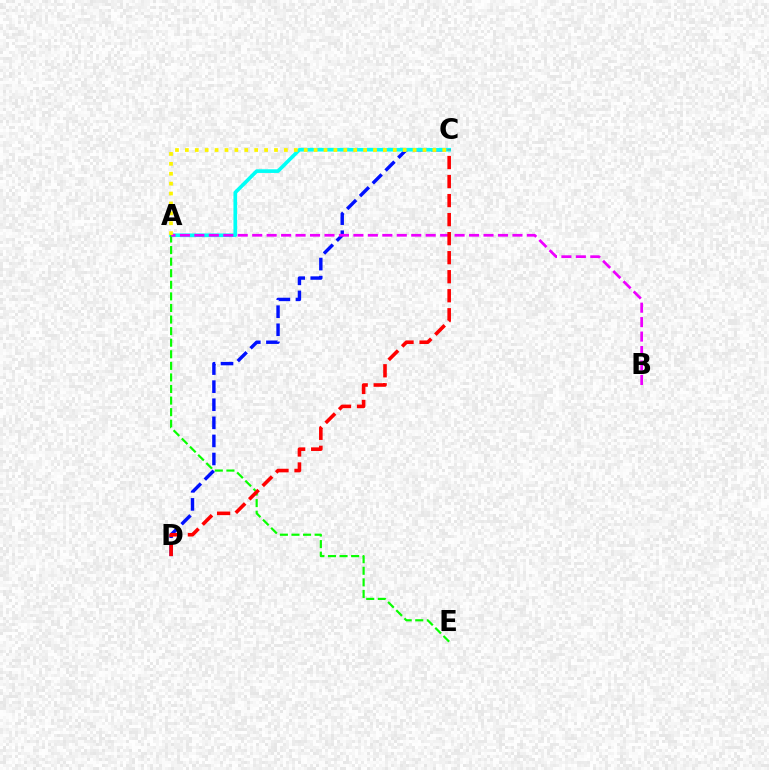{('C', 'D'): [{'color': '#0010ff', 'line_style': 'dashed', 'thickness': 2.46}, {'color': '#ff0000', 'line_style': 'dashed', 'thickness': 2.58}], ('A', 'C'): [{'color': '#00fff6', 'line_style': 'solid', 'thickness': 2.63}, {'color': '#fcf500', 'line_style': 'dotted', 'thickness': 2.69}], ('A', 'E'): [{'color': '#08ff00', 'line_style': 'dashed', 'thickness': 1.57}], ('A', 'B'): [{'color': '#ee00ff', 'line_style': 'dashed', 'thickness': 1.96}]}